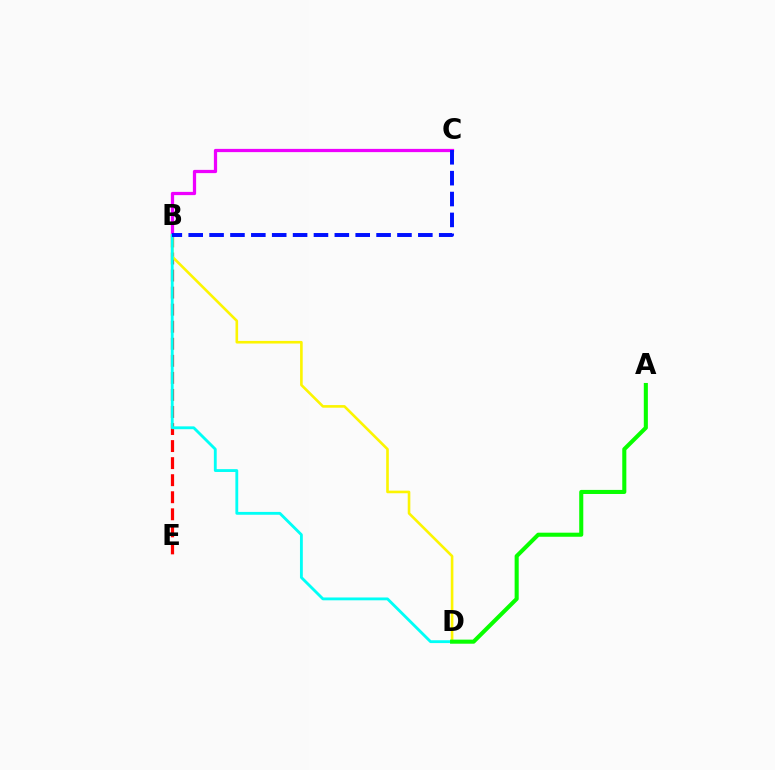{('B', 'E'): [{'color': '#ff0000', 'line_style': 'dashed', 'thickness': 2.32}], ('B', 'D'): [{'color': '#fcf500', 'line_style': 'solid', 'thickness': 1.89}, {'color': '#00fff6', 'line_style': 'solid', 'thickness': 2.04}], ('B', 'C'): [{'color': '#ee00ff', 'line_style': 'solid', 'thickness': 2.34}, {'color': '#0010ff', 'line_style': 'dashed', 'thickness': 2.84}], ('A', 'D'): [{'color': '#08ff00', 'line_style': 'solid', 'thickness': 2.93}]}